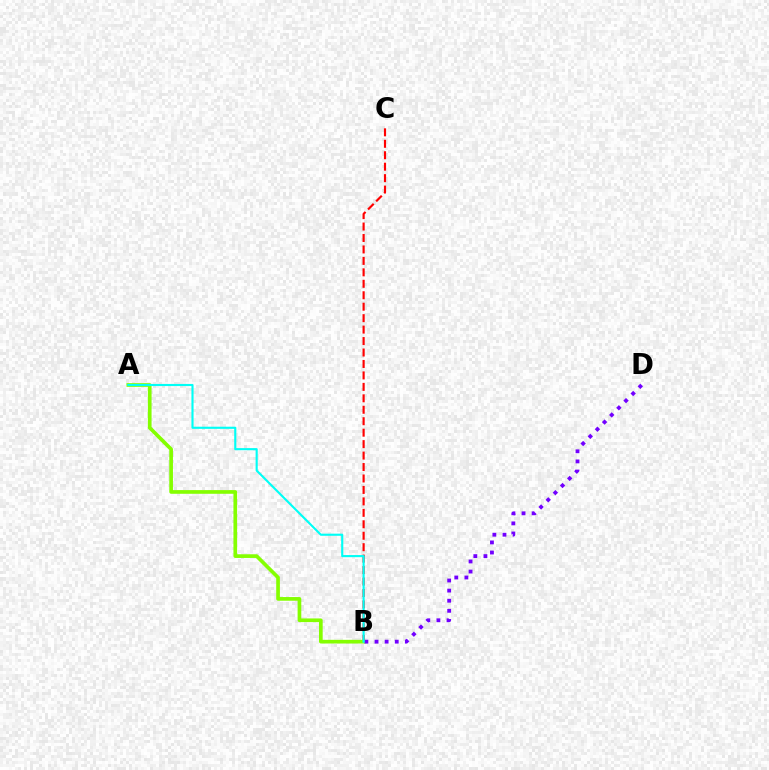{('B', 'C'): [{'color': '#ff0000', 'line_style': 'dashed', 'thickness': 1.56}], ('A', 'B'): [{'color': '#84ff00', 'line_style': 'solid', 'thickness': 2.65}, {'color': '#00fff6', 'line_style': 'solid', 'thickness': 1.53}], ('B', 'D'): [{'color': '#7200ff', 'line_style': 'dotted', 'thickness': 2.75}]}